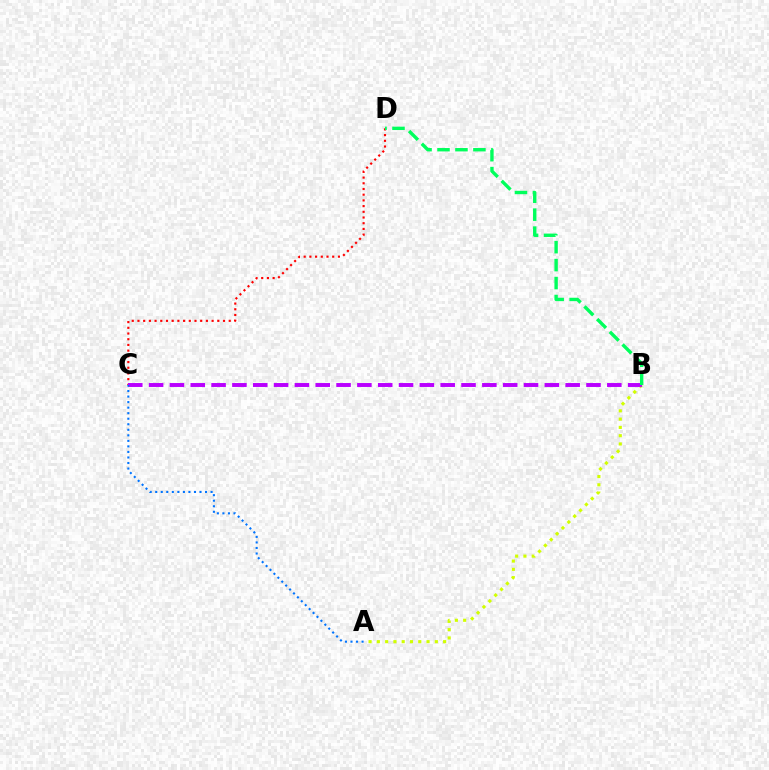{('A', 'B'): [{'color': '#d1ff00', 'line_style': 'dotted', 'thickness': 2.25}], ('C', 'D'): [{'color': '#ff0000', 'line_style': 'dotted', 'thickness': 1.55}], ('B', 'C'): [{'color': '#b900ff', 'line_style': 'dashed', 'thickness': 2.83}], ('A', 'C'): [{'color': '#0074ff', 'line_style': 'dotted', 'thickness': 1.5}], ('B', 'D'): [{'color': '#00ff5c', 'line_style': 'dashed', 'thickness': 2.44}]}